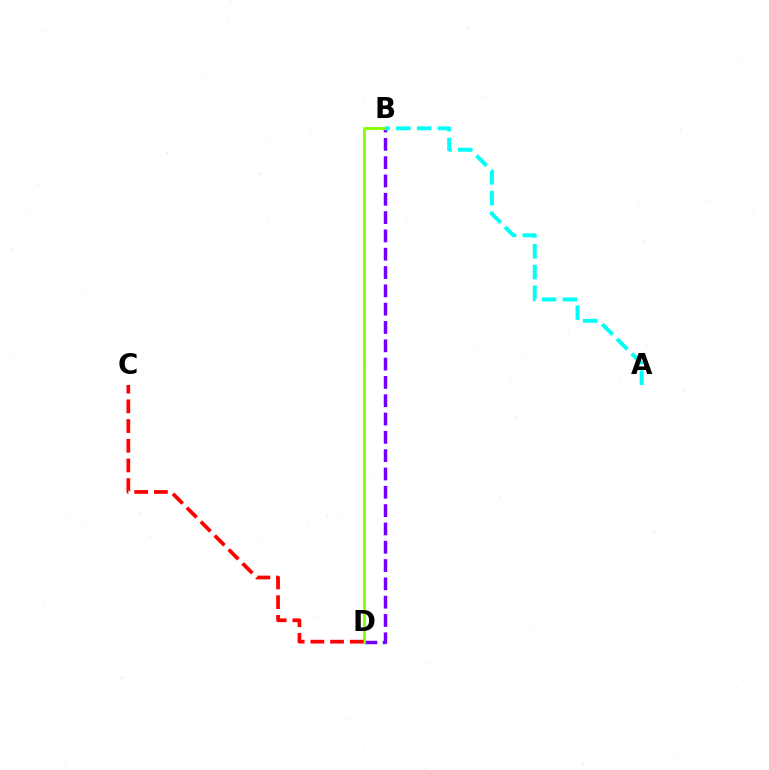{('B', 'D'): [{'color': '#7200ff', 'line_style': 'dashed', 'thickness': 2.49}, {'color': '#84ff00', 'line_style': 'solid', 'thickness': 2.06}], ('C', 'D'): [{'color': '#ff0000', 'line_style': 'dashed', 'thickness': 2.68}], ('A', 'B'): [{'color': '#00fff6', 'line_style': 'dashed', 'thickness': 2.83}]}